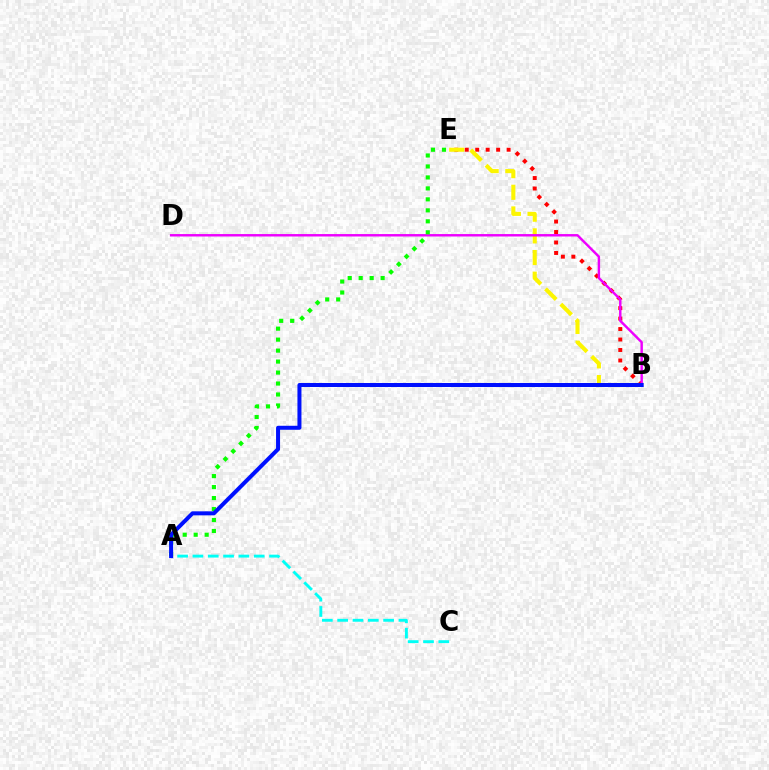{('B', 'E'): [{'color': '#ff0000', 'line_style': 'dotted', 'thickness': 2.85}, {'color': '#fcf500', 'line_style': 'dashed', 'thickness': 2.94}], ('A', 'C'): [{'color': '#00fff6', 'line_style': 'dashed', 'thickness': 2.08}], ('B', 'D'): [{'color': '#ee00ff', 'line_style': 'solid', 'thickness': 1.75}], ('A', 'E'): [{'color': '#08ff00', 'line_style': 'dotted', 'thickness': 2.98}], ('A', 'B'): [{'color': '#0010ff', 'line_style': 'solid', 'thickness': 2.89}]}